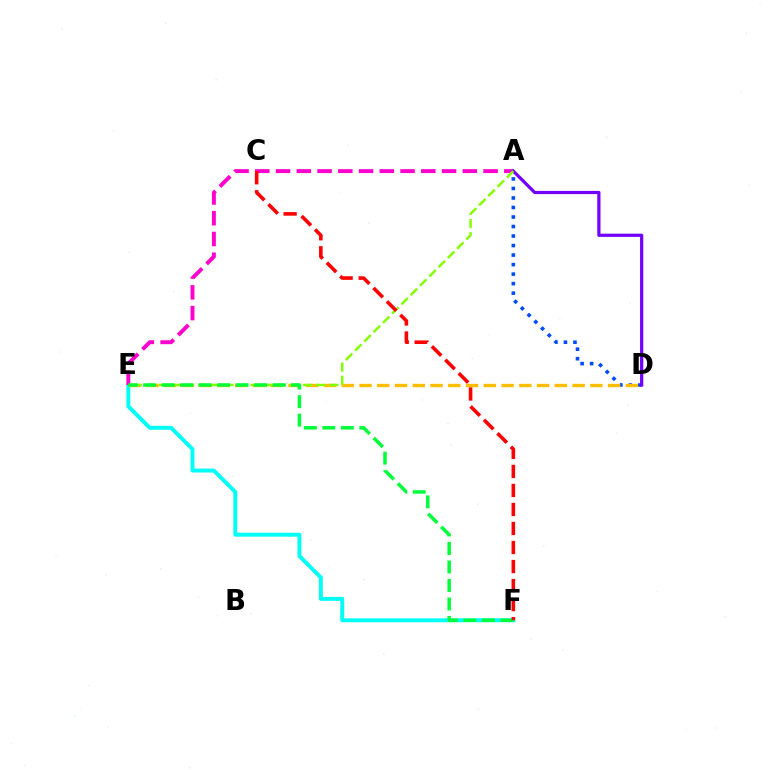{('E', 'F'): [{'color': '#00fff6', 'line_style': 'solid', 'thickness': 2.84}, {'color': '#00ff39', 'line_style': 'dashed', 'thickness': 2.51}], ('A', 'D'): [{'color': '#004bff', 'line_style': 'dotted', 'thickness': 2.59}, {'color': '#7200ff', 'line_style': 'solid', 'thickness': 2.31}], ('A', 'E'): [{'color': '#ff00cf', 'line_style': 'dashed', 'thickness': 2.82}, {'color': '#84ff00', 'line_style': 'dashed', 'thickness': 1.78}], ('D', 'E'): [{'color': '#ffbd00', 'line_style': 'dashed', 'thickness': 2.41}], ('C', 'F'): [{'color': '#ff0000', 'line_style': 'dashed', 'thickness': 2.58}]}